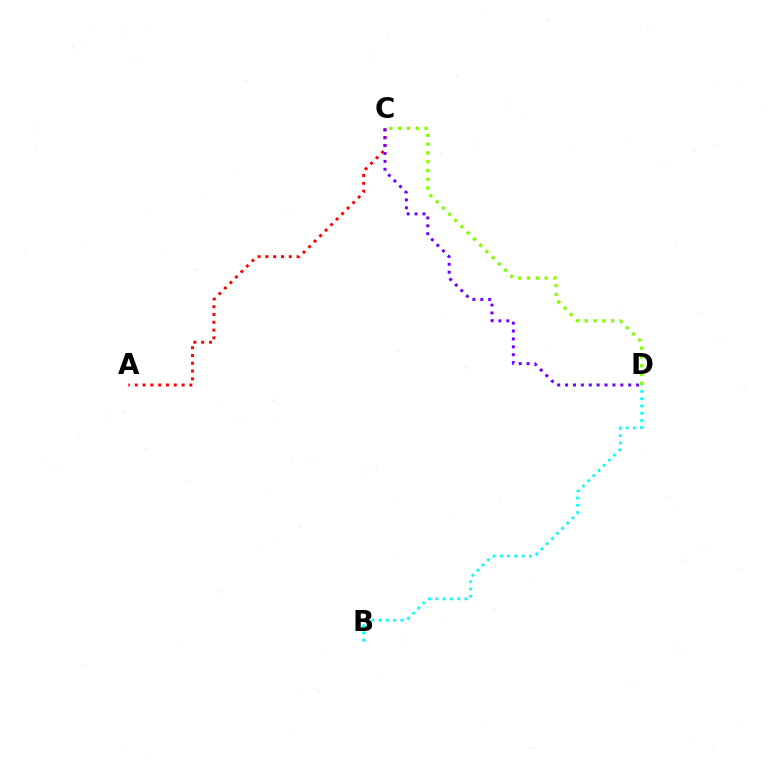{('A', 'C'): [{'color': '#ff0000', 'line_style': 'dotted', 'thickness': 2.12}], ('C', 'D'): [{'color': '#7200ff', 'line_style': 'dotted', 'thickness': 2.14}, {'color': '#84ff00', 'line_style': 'dotted', 'thickness': 2.39}], ('B', 'D'): [{'color': '#00fff6', 'line_style': 'dotted', 'thickness': 1.98}]}